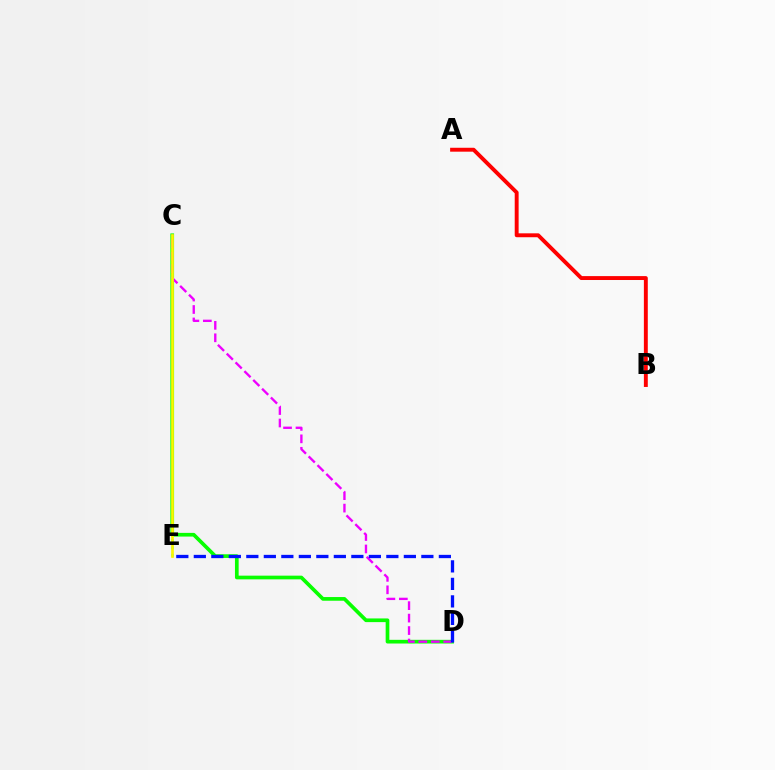{('C', 'E'): [{'color': '#00fff6', 'line_style': 'dotted', 'thickness': 1.98}, {'color': '#fcf500', 'line_style': 'solid', 'thickness': 1.94}], ('C', 'D'): [{'color': '#08ff00', 'line_style': 'solid', 'thickness': 2.66}, {'color': '#ee00ff', 'line_style': 'dashed', 'thickness': 1.69}], ('D', 'E'): [{'color': '#0010ff', 'line_style': 'dashed', 'thickness': 2.38}], ('A', 'B'): [{'color': '#ff0000', 'line_style': 'solid', 'thickness': 2.81}]}